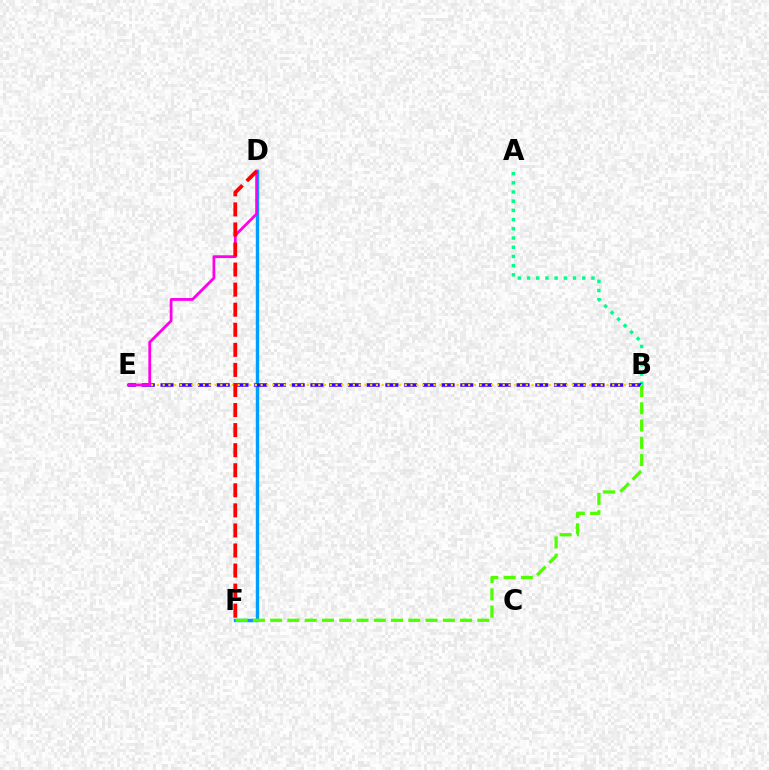{('A', 'B'): [{'color': '#00ff86', 'line_style': 'dotted', 'thickness': 2.5}], ('D', 'F'): [{'color': '#009eff', 'line_style': 'solid', 'thickness': 2.45}, {'color': '#ff0000', 'line_style': 'dashed', 'thickness': 2.73}], ('B', 'E'): [{'color': '#3700ff', 'line_style': 'dashed', 'thickness': 2.55}, {'color': '#ffd500', 'line_style': 'dotted', 'thickness': 1.57}], ('D', 'E'): [{'color': '#ff00ed', 'line_style': 'solid', 'thickness': 2.01}], ('B', 'F'): [{'color': '#4fff00', 'line_style': 'dashed', 'thickness': 2.35}]}